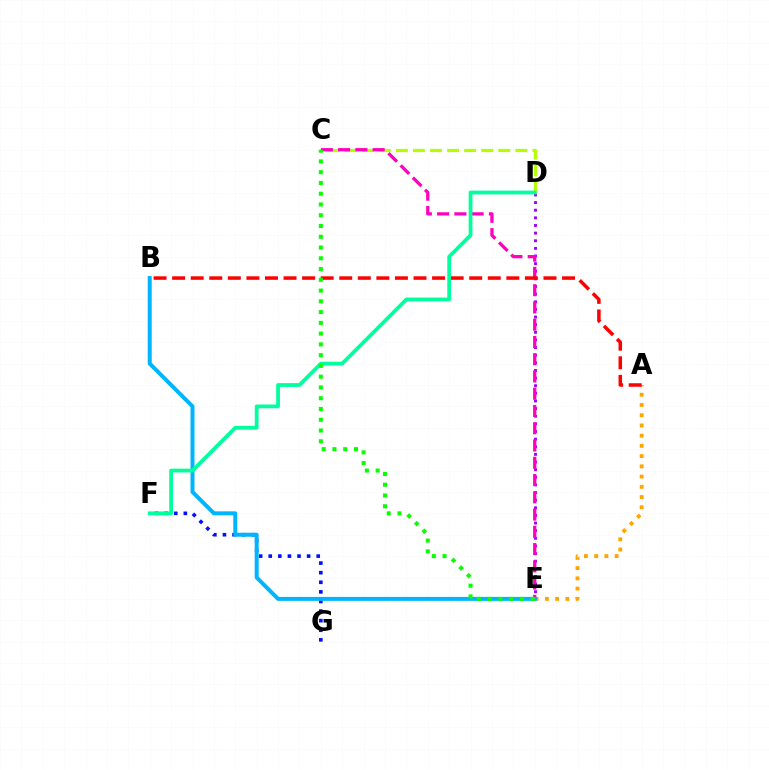{('A', 'E'): [{'color': '#ffa500', 'line_style': 'dotted', 'thickness': 2.78}], ('D', 'E'): [{'color': '#9b00ff', 'line_style': 'dotted', 'thickness': 2.07}], ('F', 'G'): [{'color': '#0010ff', 'line_style': 'dotted', 'thickness': 2.61}], ('C', 'D'): [{'color': '#b3ff00', 'line_style': 'dashed', 'thickness': 2.32}], ('C', 'E'): [{'color': '#ff00bd', 'line_style': 'dashed', 'thickness': 2.35}, {'color': '#08ff00', 'line_style': 'dotted', 'thickness': 2.92}], ('B', 'E'): [{'color': '#00b5ff', 'line_style': 'solid', 'thickness': 2.86}], ('A', 'B'): [{'color': '#ff0000', 'line_style': 'dashed', 'thickness': 2.52}], ('D', 'F'): [{'color': '#00ff9d', 'line_style': 'solid', 'thickness': 2.72}]}